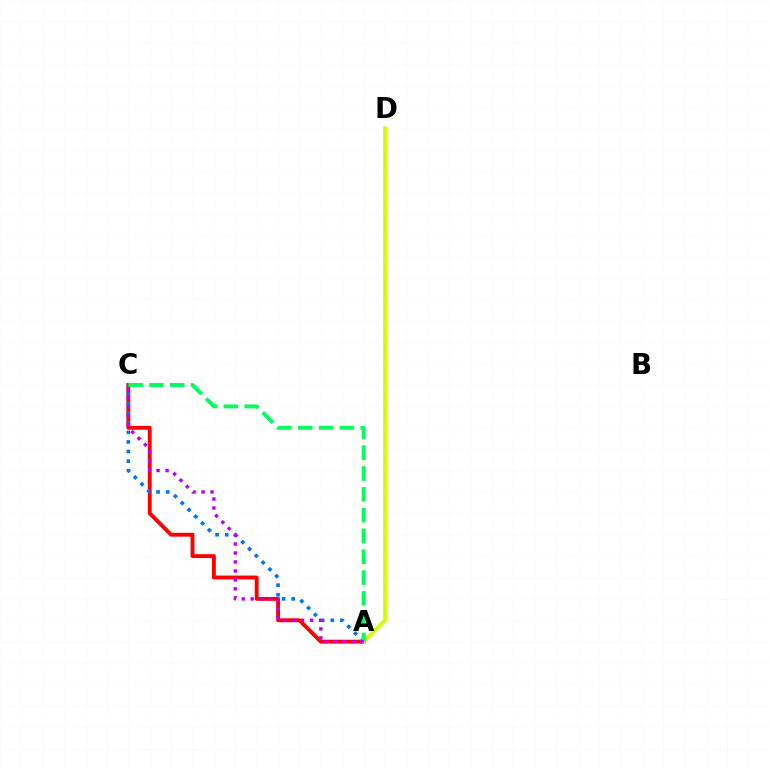{('A', 'C'): [{'color': '#ff0000', 'line_style': 'solid', 'thickness': 2.79}, {'color': '#0074ff', 'line_style': 'dotted', 'thickness': 2.61}, {'color': '#00ff5c', 'line_style': 'dashed', 'thickness': 2.83}, {'color': '#b900ff', 'line_style': 'dotted', 'thickness': 2.44}], ('A', 'D'): [{'color': '#d1ff00', 'line_style': 'solid', 'thickness': 2.71}]}